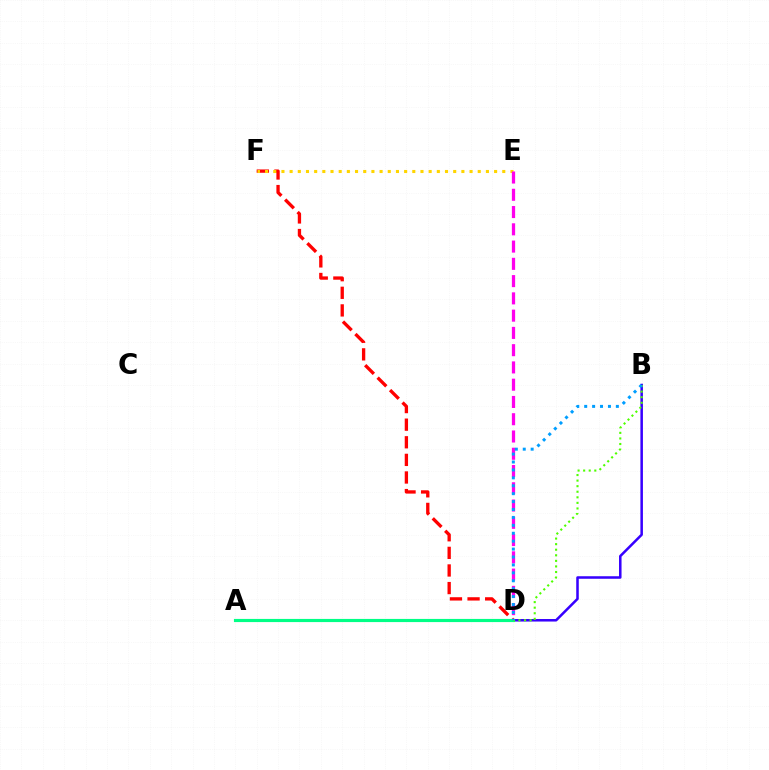{('B', 'D'): [{'color': '#3700ff', 'line_style': 'solid', 'thickness': 1.82}, {'color': '#4fff00', 'line_style': 'dotted', 'thickness': 1.51}, {'color': '#009eff', 'line_style': 'dotted', 'thickness': 2.15}], ('D', 'F'): [{'color': '#ff0000', 'line_style': 'dashed', 'thickness': 2.39}], ('A', 'D'): [{'color': '#00ff86', 'line_style': 'solid', 'thickness': 2.27}], ('E', 'F'): [{'color': '#ffd500', 'line_style': 'dotted', 'thickness': 2.22}], ('D', 'E'): [{'color': '#ff00ed', 'line_style': 'dashed', 'thickness': 2.35}]}